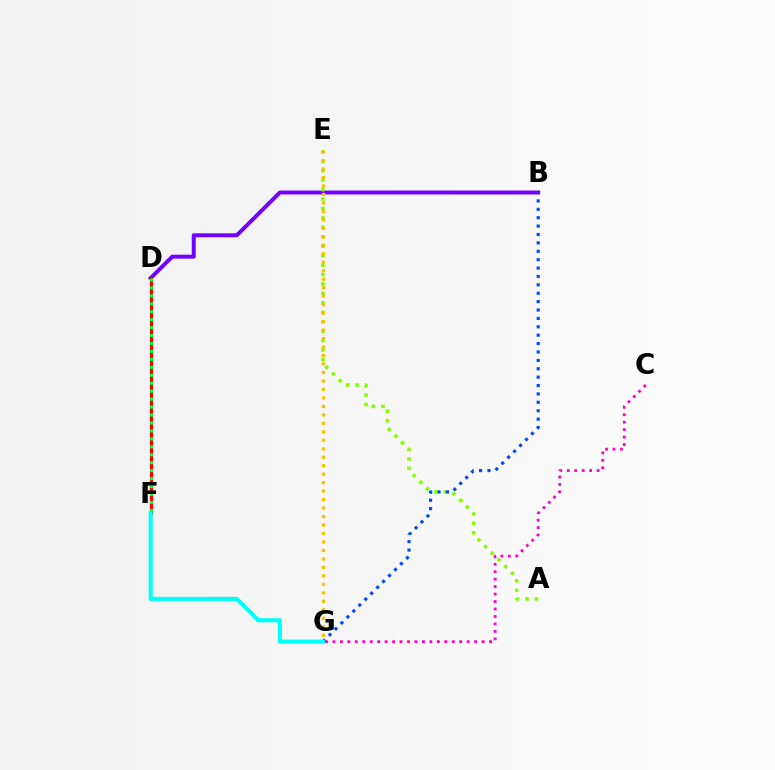{('B', 'D'): [{'color': '#7200ff', 'line_style': 'solid', 'thickness': 2.85}], ('A', 'E'): [{'color': '#84ff00', 'line_style': 'dotted', 'thickness': 2.56}], ('E', 'G'): [{'color': '#ffbd00', 'line_style': 'dotted', 'thickness': 2.3}], ('D', 'F'): [{'color': '#ff0000', 'line_style': 'solid', 'thickness': 2.32}, {'color': '#00ff39', 'line_style': 'dotted', 'thickness': 2.16}], ('B', 'G'): [{'color': '#004bff', 'line_style': 'dotted', 'thickness': 2.28}], ('C', 'G'): [{'color': '#ff00cf', 'line_style': 'dotted', 'thickness': 2.03}], ('F', 'G'): [{'color': '#00fff6', 'line_style': 'solid', 'thickness': 2.95}]}